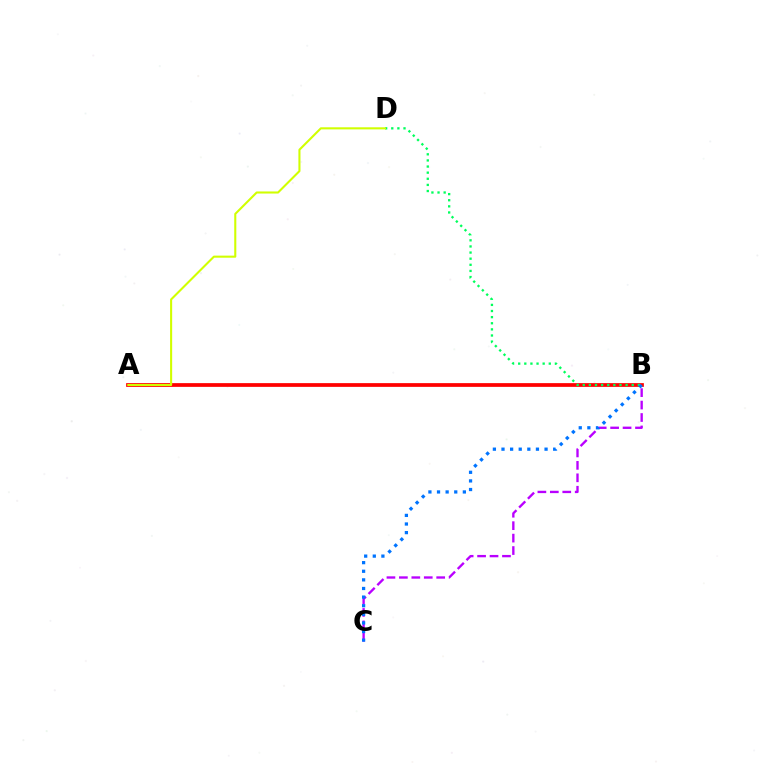{('A', 'B'): [{'color': '#ff0000', 'line_style': 'solid', 'thickness': 2.69}], ('B', 'D'): [{'color': '#00ff5c', 'line_style': 'dotted', 'thickness': 1.66}], ('B', 'C'): [{'color': '#b900ff', 'line_style': 'dashed', 'thickness': 1.69}, {'color': '#0074ff', 'line_style': 'dotted', 'thickness': 2.34}], ('A', 'D'): [{'color': '#d1ff00', 'line_style': 'solid', 'thickness': 1.5}]}